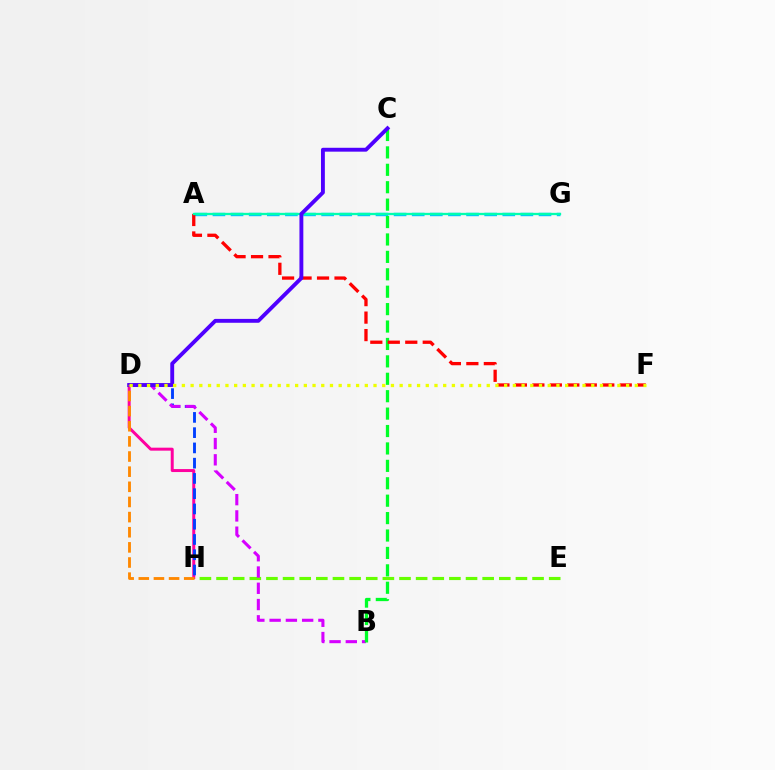{('D', 'H'): [{'color': '#ff00a0', 'line_style': 'solid', 'thickness': 2.14}, {'color': '#003fff', 'line_style': 'dashed', 'thickness': 2.07}, {'color': '#ff8800', 'line_style': 'dashed', 'thickness': 2.06}], ('E', 'H'): [{'color': '#66ff00', 'line_style': 'dashed', 'thickness': 2.26}], ('A', 'G'): [{'color': '#00c7ff', 'line_style': 'dashed', 'thickness': 2.46}, {'color': '#00ffaf', 'line_style': 'solid', 'thickness': 1.66}], ('B', 'D'): [{'color': '#d600ff', 'line_style': 'dashed', 'thickness': 2.21}], ('B', 'C'): [{'color': '#00ff27', 'line_style': 'dashed', 'thickness': 2.37}], ('A', 'F'): [{'color': '#ff0000', 'line_style': 'dashed', 'thickness': 2.37}], ('C', 'D'): [{'color': '#4f00ff', 'line_style': 'solid', 'thickness': 2.79}], ('D', 'F'): [{'color': '#eeff00', 'line_style': 'dotted', 'thickness': 2.37}]}